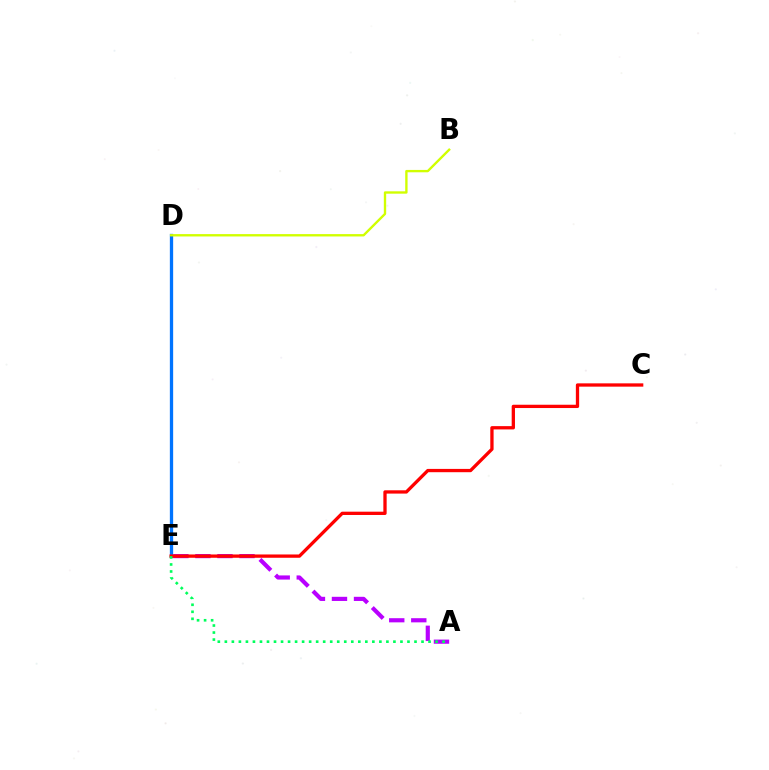{('D', 'E'): [{'color': '#0074ff', 'line_style': 'solid', 'thickness': 2.37}], ('A', 'E'): [{'color': '#b900ff', 'line_style': 'dashed', 'thickness': 2.99}, {'color': '#00ff5c', 'line_style': 'dotted', 'thickness': 1.91}], ('C', 'E'): [{'color': '#ff0000', 'line_style': 'solid', 'thickness': 2.37}], ('B', 'D'): [{'color': '#d1ff00', 'line_style': 'solid', 'thickness': 1.7}]}